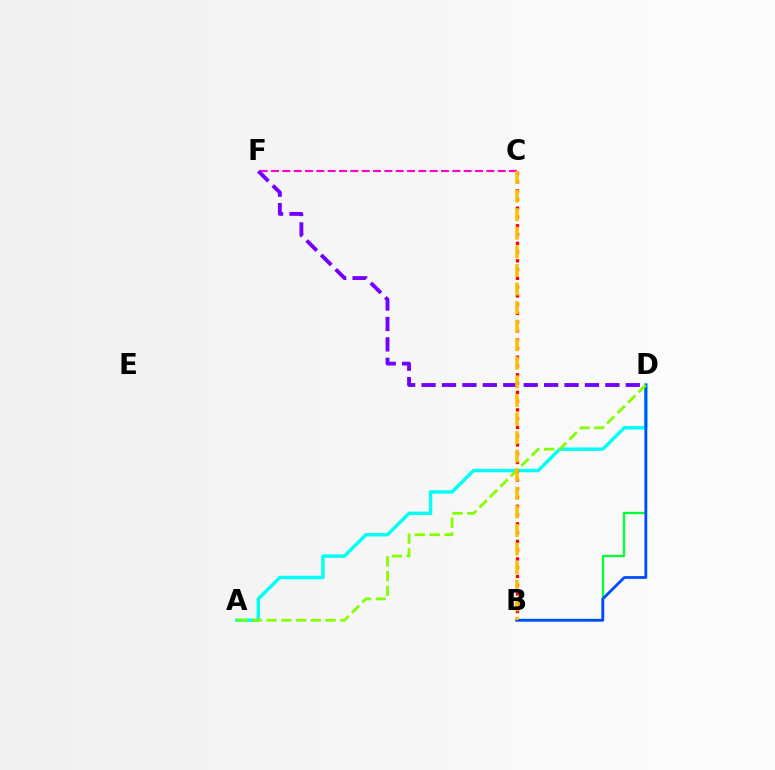{('B', 'D'): [{'color': '#00ff39', 'line_style': 'solid', 'thickness': 1.64}, {'color': '#004bff', 'line_style': 'solid', 'thickness': 2.01}], ('A', 'D'): [{'color': '#00fff6', 'line_style': 'solid', 'thickness': 2.48}, {'color': '#84ff00', 'line_style': 'dashed', 'thickness': 2.0}], ('B', 'C'): [{'color': '#ff0000', 'line_style': 'dotted', 'thickness': 2.38}, {'color': '#ffbd00', 'line_style': 'dashed', 'thickness': 2.52}], ('C', 'F'): [{'color': '#ff00cf', 'line_style': 'dashed', 'thickness': 1.54}], ('D', 'F'): [{'color': '#7200ff', 'line_style': 'dashed', 'thickness': 2.77}]}